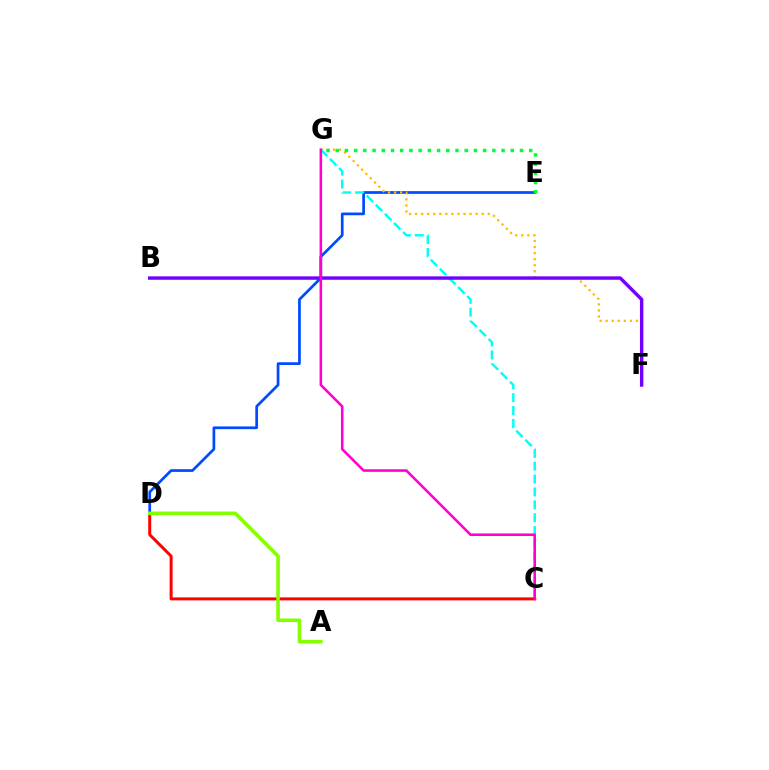{('D', 'E'): [{'color': '#004bff', 'line_style': 'solid', 'thickness': 1.96}], ('F', 'G'): [{'color': '#ffbd00', 'line_style': 'dotted', 'thickness': 1.65}], ('C', 'G'): [{'color': '#00fff6', 'line_style': 'dashed', 'thickness': 1.75}, {'color': '#ff00cf', 'line_style': 'solid', 'thickness': 1.85}], ('C', 'D'): [{'color': '#ff0000', 'line_style': 'solid', 'thickness': 2.16}], ('B', 'F'): [{'color': '#7200ff', 'line_style': 'solid', 'thickness': 2.47}], ('E', 'G'): [{'color': '#00ff39', 'line_style': 'dotted', 'thickness': 2.5}], ('A', 'D'): [{'color': '#84ff00', 'line_style': 'solid', 'thickness': 2.58}]}